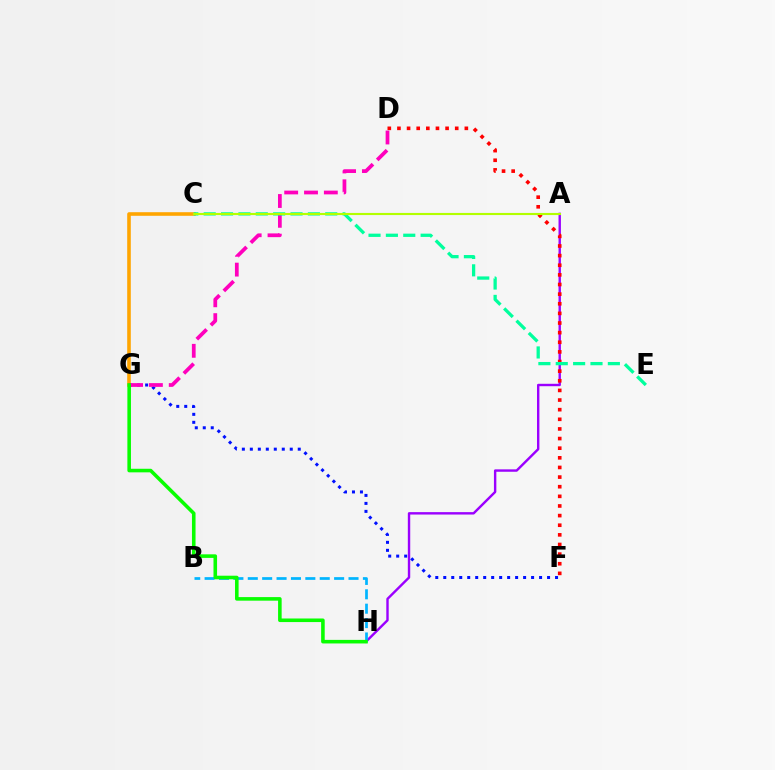{('A', 'H'): [{'color': '#9b00ff', 'line_style': 'solid', 'thickness': 1.73}], ('D', 'F'): [{'color': '#ff0000', 'line_style': 'dotted', 'thickness': 2.62}], ('F', 'G'): [{'color': '#0010ff', 'line_style': 'dotted', 'thickness': 2.17}], ('C', 'G'): [{'color': '#ffa500', 'line_style': 'solid', 'thickness': 2.58}], ('D', 'G'): [{'color': '#ff00bd', 'line_style': 'dashed', 'thickness': 2.69}], ('C', 'E'): [{'color': '#00ff9d', 'line_style': 'dashed', 'thickness': 2.36}], ('B', 'H'): [{'color': '#00b5ff', 'line_style': 'dashed', 'thickness': 1.96}], ('A', 'C'): [{'color': '#b3ff00', 'line_style': 'solid', 'thickness': 1.53}], ('G', 'H'): [{'color': '#08ff00', 'line_style': 'solid', 'thickness': 2.57}]}